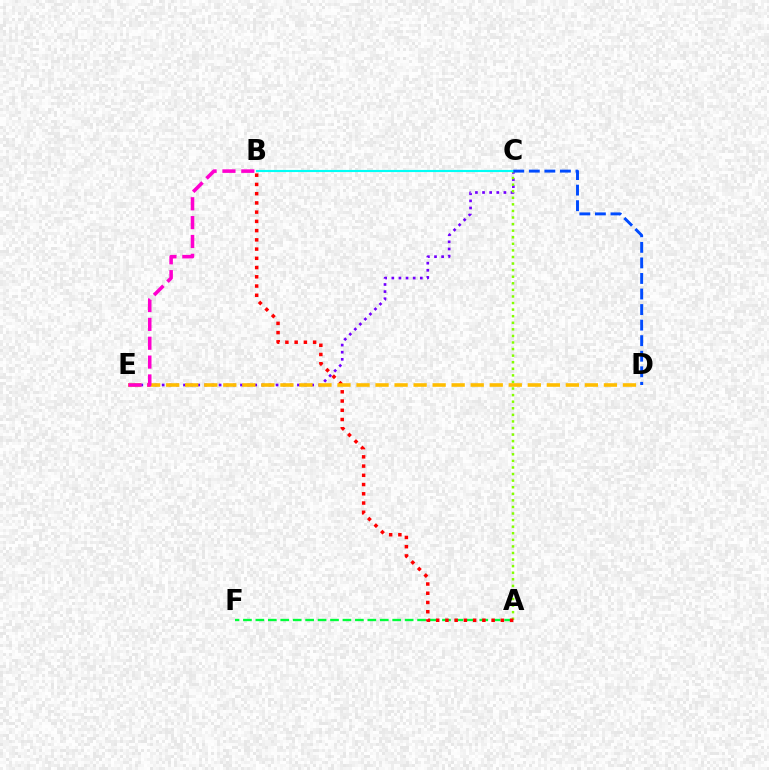{('C', 'E'): [{'color': '#7200ff', 'line_style': 'dotted', 'thickness': 1.93}], ('A', 'F'): [{'color': '#00ff39', 'line_style': 'dashed', 'thickness': 1.69}], ('A', 'C'): [{'color': '#84ff00', 'line_style': 'dotted', 'thickness': 1.79}], ('A', 'B'): [{'color': '#ff0000', 'line_style': 'dotted', 'thickness': 2.51}], ('D', 'E'): [{'color': '#ffbd00', 'line_style': 'dashed', 'thickness': 2.59}], ('B', 'C'): [{'color': '#00fff6', 'line_style': 'solid', 'thickness': 1.53}], ('B', 'E'): [{'color': '#ff00cf', 'line_style': 'dashed', 'thickness': 2.56}], ('C', 'D'): [{'color': '#004bff', 'line_style': 'dashed', 'thickness': 2.11}]}